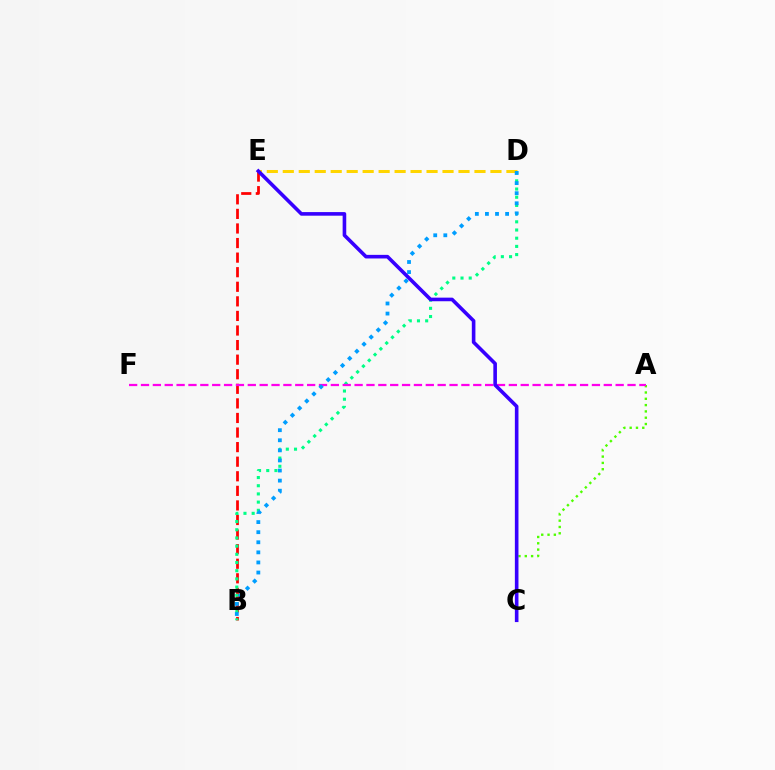{('B', 'E'): [{'color': '#ff0000', 'line_style': 'dashed', 'thickness': 1.98}], ('D', 'E'): [{'color': '#ffd500', 'line_style': 'dashed', 'thickness': 2.17}], ('B', 'D'): [{'color': '#00ff86', 'line_style': 'dotted', 'thickness': 2.23}, {'color': '#009eff', 'line_style': 'dotted', 'thickness': 2.74}], ('A', 'C'): [{'color': '#4fff00', 'line_style': 'dotted', 'thickness': 1.71}], ('A', 'F'): [{'color': '#ff00ed', 'line_style': 'dashed', 'thickness': 1.61}], ('C', 'E'): [{'color': '#3700ff', 'line_style': 'solid', 'thickness': 2.6}]}